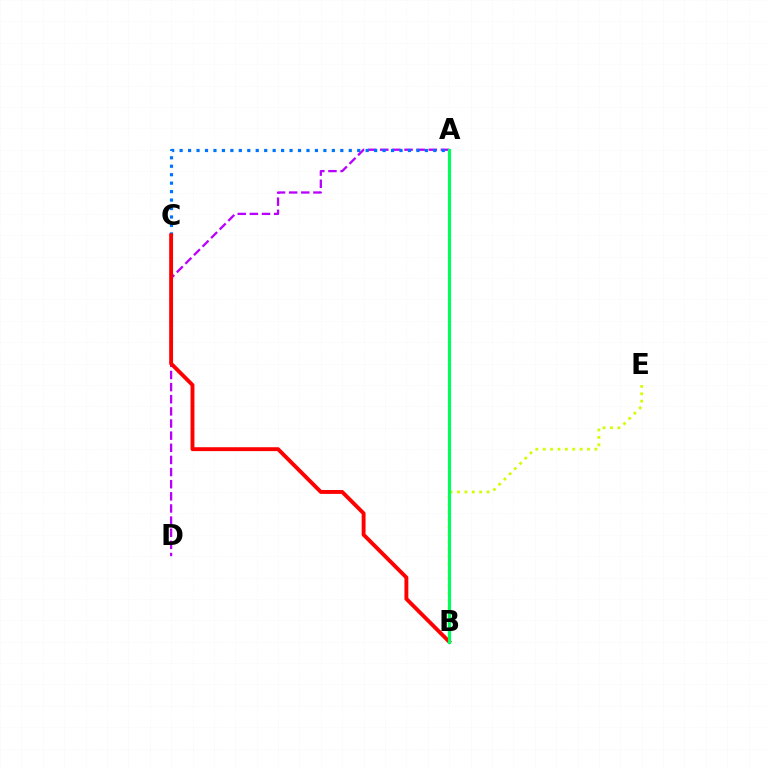{('B', 'E'): [{'color': '#d1ff00', 'line_style': 'dotted', 'thickness': 2.01}], ('A', 'D'): [{'color': '#b900ff', 'line_style': 'dashed', 'thickness': 1.65}], ('A', 'C'): [{'color': '#0074ff', 'line_style': 'dotted', 'thickness': 2.3}], ('B', 'C'): [{'color': '#ff0000', 'line_style': 'solid', 'thickness': 2.8}], ('A', 'B'): [{'color': '#00ff5c', 'line_style': 'solid', 'thickness': 2.28}]}